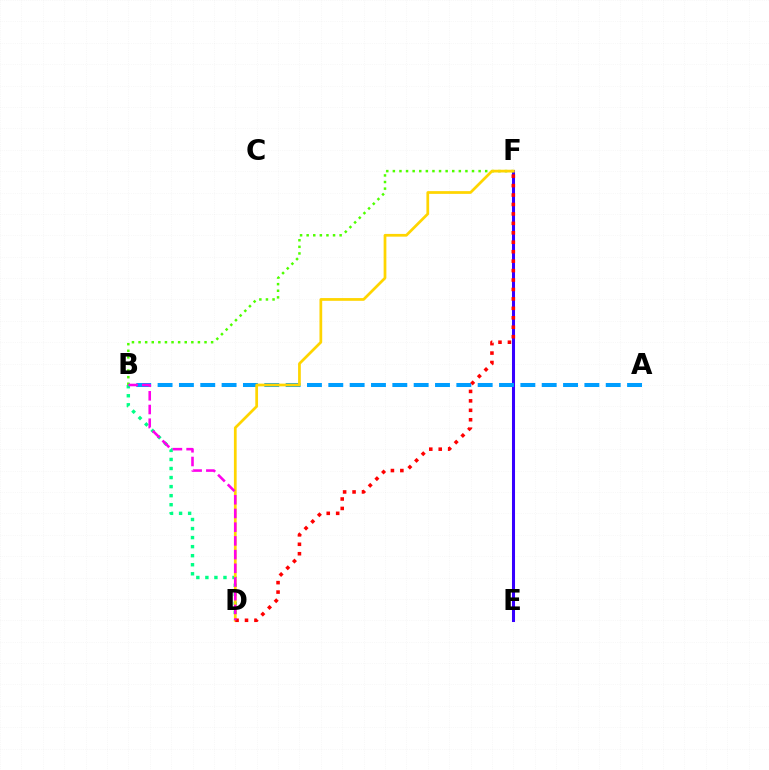{('E', 'F'): [{'color': '#3700ff', 'line_style': 'solid', 'thickness': 2.19}], ('A', 'B'): [{'color': '#009eff', 'line_style': 'dashed', 'thickness': 2.9}], ('B', 'D'): [{'color': '#00ff86', 'line_style': 'dotted', 'thickness': 2.46}, {'color': '#ff00ed', 'line_style': 'dashed', 'thickness': 1.86}], ('B', 'F'): [{'color': '#4fff00', 'line_style': 'dotted', 'thickness': 1.79}], ('D', 'F'): [{'color': '#ffd500', 'line_style': 'solid', 'thickness': 1.97}, {'color': '#ff0000', 'line_style': 'dotted', 'thickness': 2.57}]}